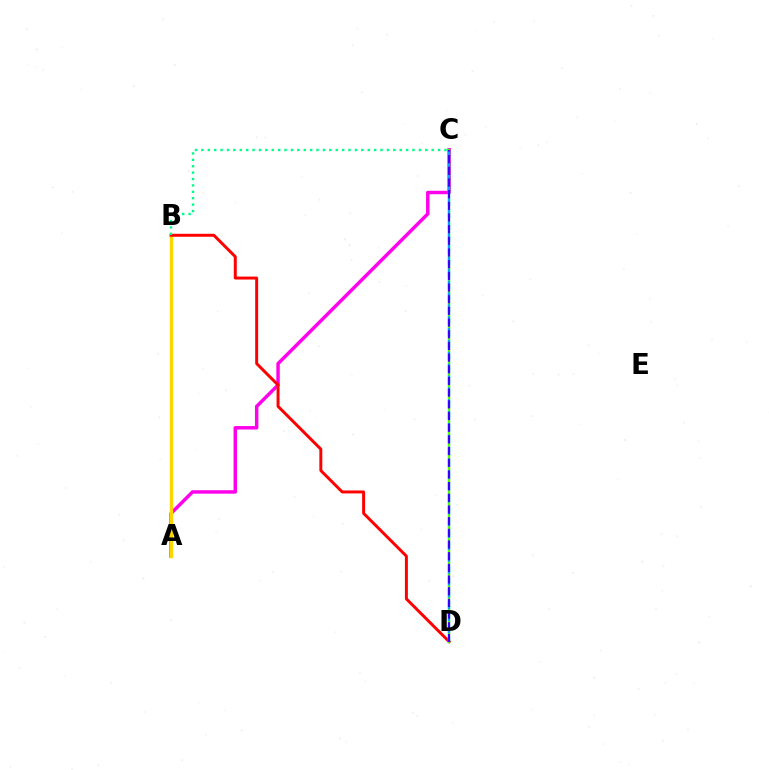{('A', 'C'): [{'color': '#ff00ed', 'line_style': 'solid', 'thickness': 2.49}], ('A', 'B'): [{'color': '#ffd500', 'line_style': 'solid', 'thickness': 2.43}], ('B', 'D'): [{'color': '#ff0000', 'line_style': 'solid', 'thickness': 2.13}], ('C', 'D'): [{'color': '#4fff00', 'line_style': 'solid', 'thickness': 1.72}, {'color': '#009eff', 'line_style': 'dashed', 'thickness': 1.61}, {'color': '#3700ff', 'line_style': 'dashed', 'thickness': 1.59}], ('B', 'C'): [{'color': '#00ff86', 'line_style': 'dotted', 'thickness': 1.74}]}